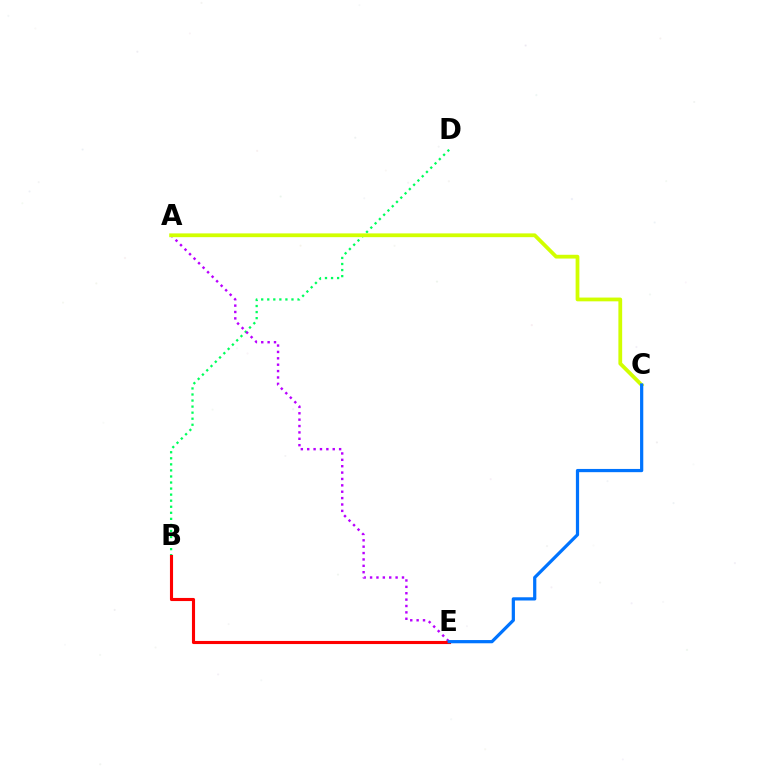{('B', 'D'): [{'color': '#00ff5c', 'line_style': 'dotted', 'thickness': 1.65}], ('A', 'E'): [{'color': '#b900ff', 'line_style': 'dotted', 'thickness': 1.73}], ('B', 'E'): [{'color': '#ff0000', 'line_style': 'solid', 'thickness': 2.24}], ('A', 'C'): [{'color': '#d1ff00', 'line_style': 'solid', 'thickness': 2.72}], ('C', 'E'): [{'color': '#0074ff', 'line_style': 'solid', 'thickness': 2.32}]}